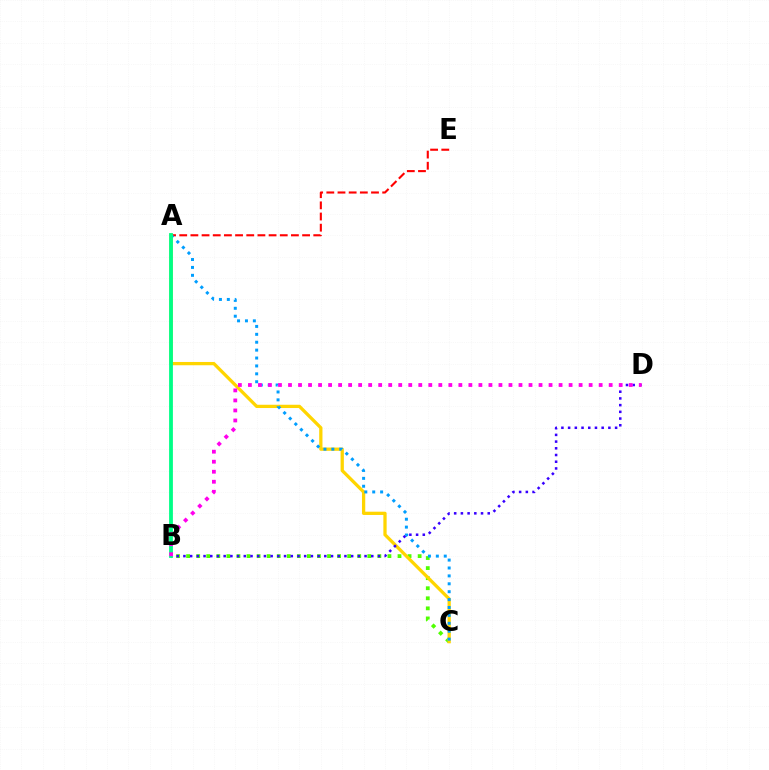{('B', 'C'): [{'color': '#4fff00', 'line_style': 'dotted', 'thickness': 2.73}], ('A', 'E'): [{'color': '#ff0000', 'line_style': 'dashed', 'thickness': 1.52}], ('A', 'C'): [{'color': '#ffd500', 'line_style': 'solid', 'thickness': 2.36}, {'color': '#009eff', 'line_style': 'dotted', 'thickness': 2.15}], ('B', 'D'): [{'color': '#3700ff', 'line_style': 'dotted', 'thickness': 1.82}, {'color': '#ff00ed', 'line_style': 'dotted', 'thickness': 2.72}], ('A', 'B'): [{'color': '#00ff86', 'line_style': 'solid', 'thickness': 2.73}]}